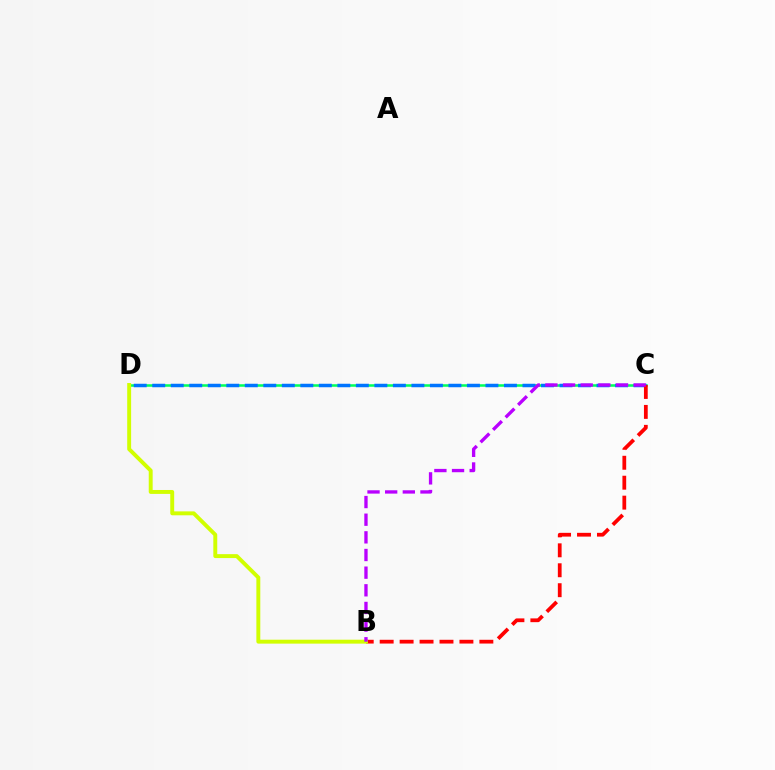{('C', 'D'): [{'color': '#00ff5c', 'line_style': 'solid', 'thickness': 1.83}, {'color': '#0074ff', 'line_style': 'dashed', 'thickness': 2.51}], ('B', 'C'): [{'color': '#ff0000', 'line_style': 'dashed', 'thickness': 2.71}, {'color': '#b900ff', 'line_style': 'dashed', 'thickness': 2.4}], ('B', 'D'): [{'color': '#d1ff00', 'line_style': 'solid', 'thickness': 2.82}]}